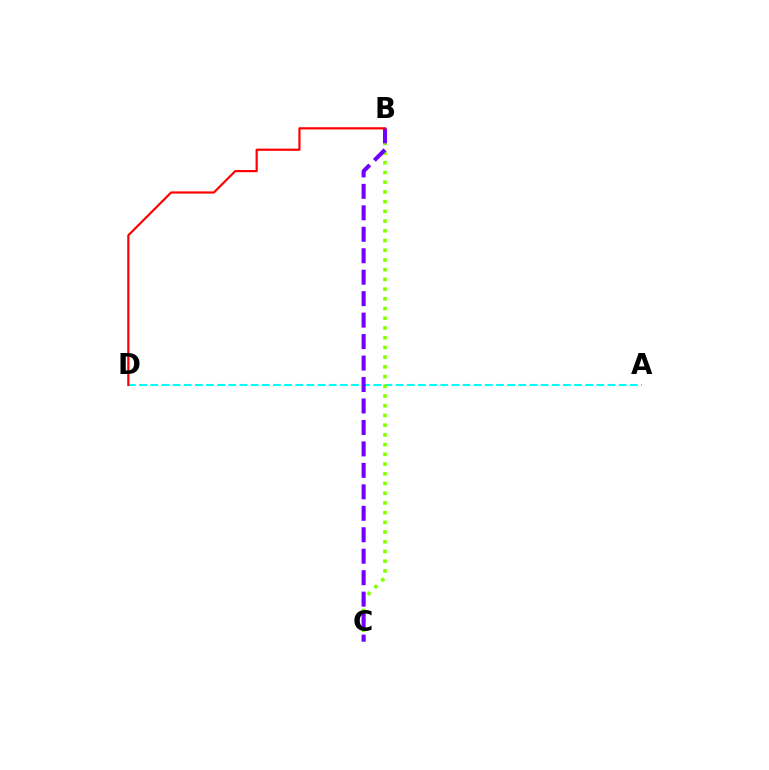{('A', 'D'): [{'color': '#00fff6', 'line_style': 'dashed', 'thickness': 1.52}], ('B', 'C'): [{'color': '#84ff00', 'line_style': 'dotted', 'thickness': 2.64}, {'color': '#7200ff', 'line_style': 'dashed', 'thickness': 2.92}], ('B', 'D'): [{'color': '#ff0000', 'line_style': 'solid', 'thickness': 1.58}]}